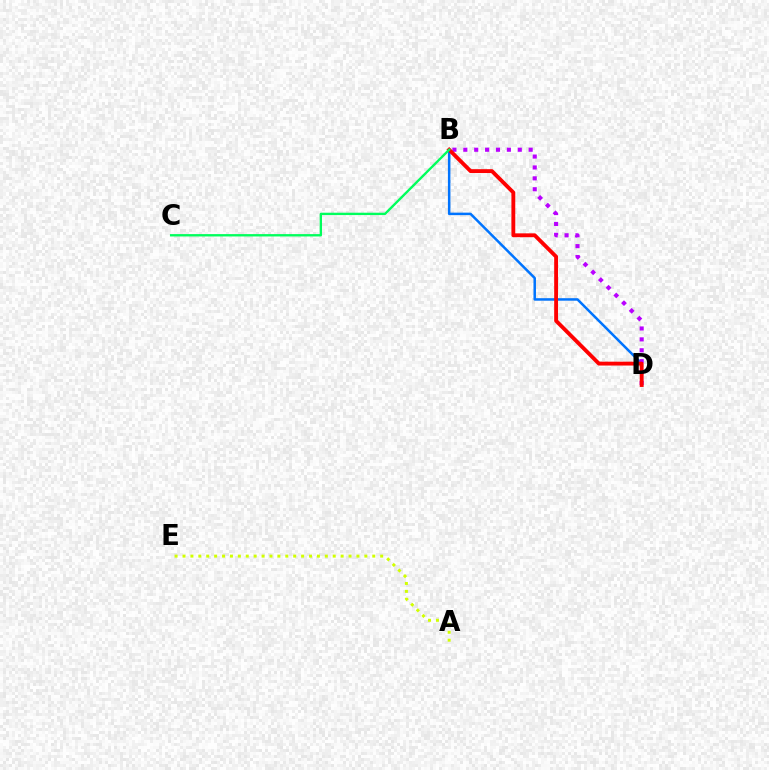{('B', 'D'): [{'color': '#0074ff', 'line_style': 'solid', 'thickness': 1.8}, {'color': '#b900ff', 'line_style': 'dotted', 'thickness': 2.96}, {'color': '#ff0000', 'line_style': 'solid', 'thickness': 2.78}], ('A', 'E'): [{'color': '#d1ff00', 'line_style': 'dotted', 'thickness': 2.15}], ('B', 'C'): [{'color': '#00ff5c', 'line_style': 'solid', 'thickness': 1.7}]}